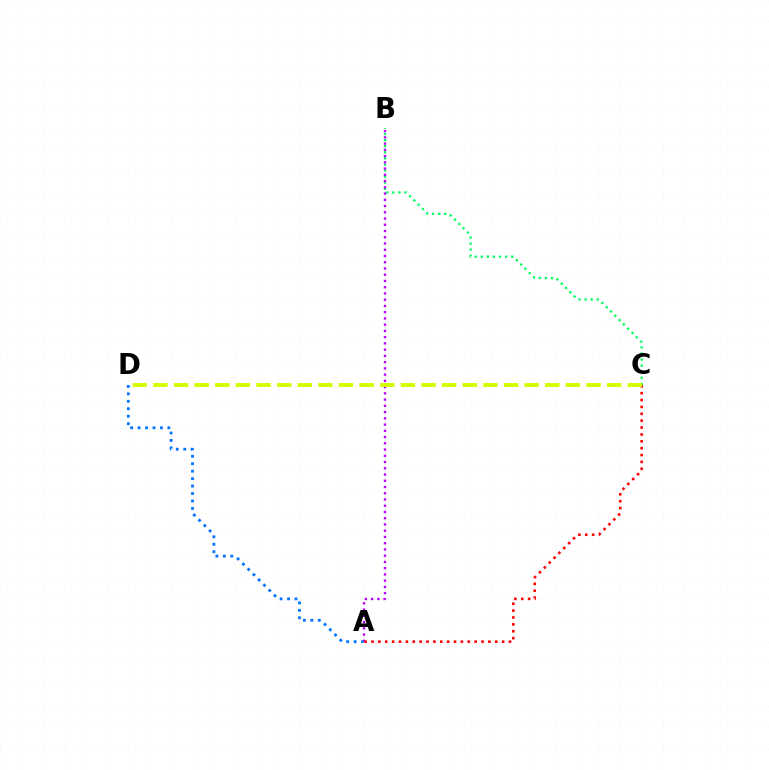{('B', 'C'): [{'color': '#00ff5c', 'line_style': 'dotted', 'thickness': 1.65}], ('A', 'B'): [{'color': '#b900ff', 'line_style': 'dotted', 'thickness': 1.7}], ('A', 'D'): [{'color': '#0074ff', 'line_style': 'dotted', 'thickness': 2.02}], ('A', 'C'): [{'color': '#ff0000', 'line_style': 'dotted', 'thickness': 1.87}], ('C', 'D'): [{'color': '#d1ff00', 'line_style': 'dashed', 'thickness': 2.8}]}